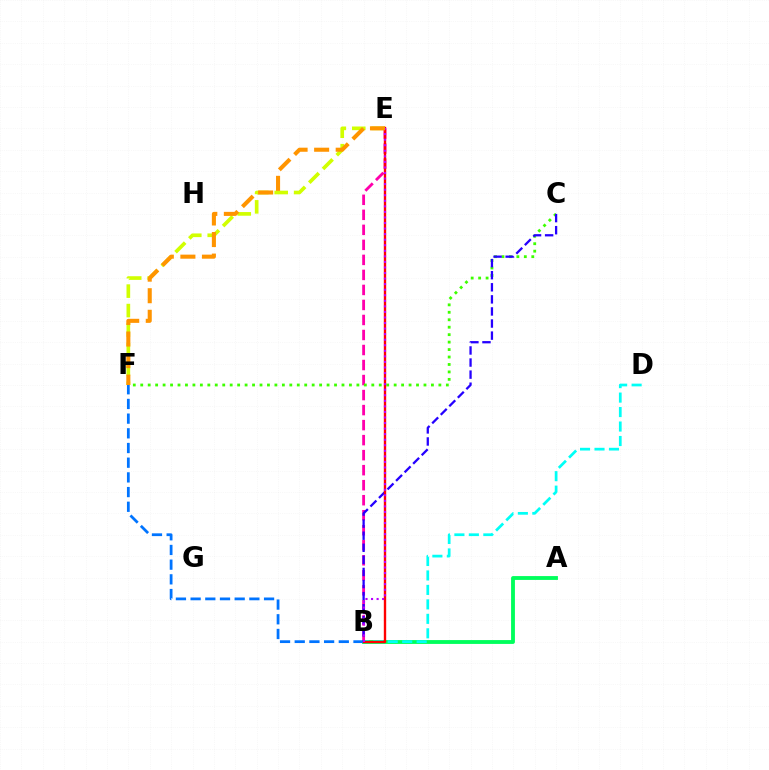{('E', 'F'): [{'color': '#d1ff00', 'line_style': 'dashed', 'thickness': 2.64}, {'color': '#ff9400', 'line_style': 'dashed', 'thickness': 2.93}], ('A', 'B'): [{'color': '#00ff5c', 'line_style': 'solid', 'thickness': 2.77}], ('B', 'E'): [{'color': '#ff00ac', 'line_style': 'dashed', 'thickness': 2.04}, {'color': '#ff0000', 'line_style': 'solid', 'thickness': 1.71}, {'color': '#b900ff', 'line_style': 'dotted', 'thickness': 1.51}], ('C', 'F'): [{'color': '#3dff00', 'line_style': 'dotted', 'thickness': 2.03}], ('B', 'C'): [{'color': '#2500ff', 'line_style': 'dashed', 'thickness': 1.64}], ('B', 'D'): [{'color': '#00fff6', 'line_style': 'dashed', 'thickness': 1.97}], ('B', 'F'): [{'color': '#0074ff', 'line_style': 'dashed', 'thickness': 2.0}]}